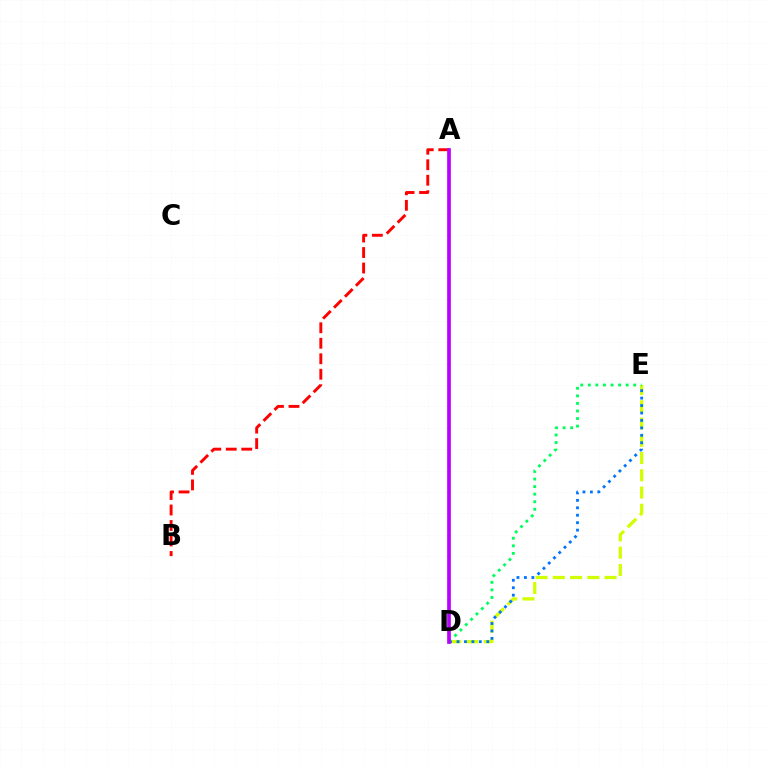{('A', 'B'): [{'color': '#ff0000', 'line_style': 'dashed', 'thickness': 2.1}], ('D', 'E'): [{'color': '#d1ff00', 'line_style': 'dashed', 'thickness': 2.34}, {'color': '#0074ff', 'line_style': 'dotted', 'thickness': 2.02}, {'color': '#00ff5c', 'line_style': 'dotted', 'thickness': 2.05}], ('A', 'D'): [{'color': '#b900ff', 'line_style': 'solid', 'thickness': 2.66}]}